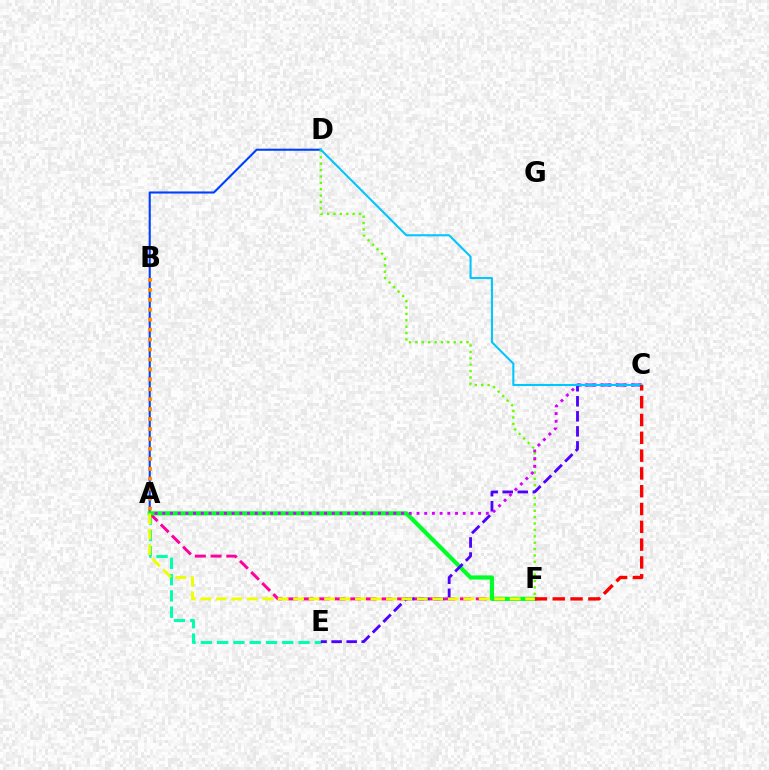{('A', 'D'): [{'color': '#003fff', 'line_style': 'solid', 'thickness': 1.51}], ('A', 'E'): [{'color': '#00ffaf', 'line_style': 'dashed', 'thickness': 2.21}], ('A', 'B'): [{'color': '#ff8800', 'line_style': 'dotted', 'thickness': 2.7}], ('A', 'F'): [{'color': '#ff00a0', 'line_style': 'dashed', 'thickness': 2.14}, {'color': '#00ff27', 'line_style': 'solid', 'thickness': 2.99}, {'color': '#eeff00', 'line_style': 'dashed', 'thickness': 2.1}], ('D', 'F'): [{'color': '#66ff00', 'line_style': 'dotted', 'thickness': 1.73}], ('C', 'E'): [{'color': '#4f00ff', 'line_style': 'dashed', 'thickness': 2.04}], ('A', 'C'): [{'color': '#d600ff', 'line_style': 'dotted', 'thickness': 2.09}], ('C', 'D'): [{'color': '#00c7ff', 'line_style': 'solid', 'thickness': 1.5}], ('C', 'F'): [{'color': '#ff0000', 'line_style': 'dashed', 'thickness': 2.42}]}